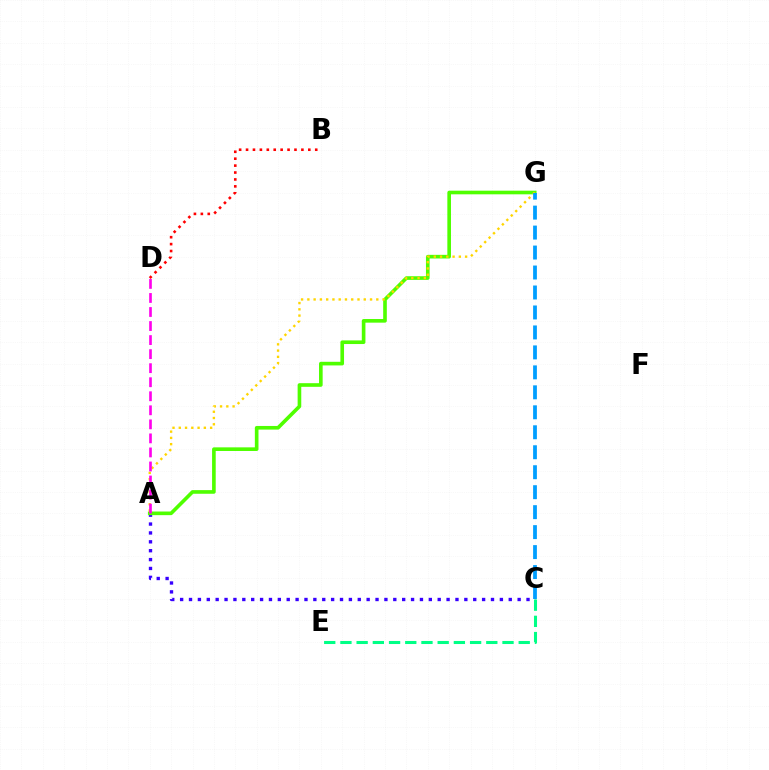{('A', 'C'): [{'color': '#3700ff', 'line_style': 'dotted', 'thickness': 2.41}], ('C', 'E'): [{'color': '#00ff86', 'line_style': 'dashed', 'thickness': 2.2}], ('A', 'G'): [{'color': '#4fff00', 'line_style': 'solid', 'thickness': 2.62}, {'color': '#ffd500', 'line_style': 'dotted', 'thickness': 1.7}], ('B', 'D'): [{'color': '#ff0000', 'line_style': 'dotted', 'thickness': 1.88}], ('A', 'D'): [{'color': '#ff00ed', 'line_style': 'dashed', 'thickness': 1.91}], ('C', 'G'): [{'color': '#009eff', 'line_style': 'dashed', 'thickness': 2.71}]}